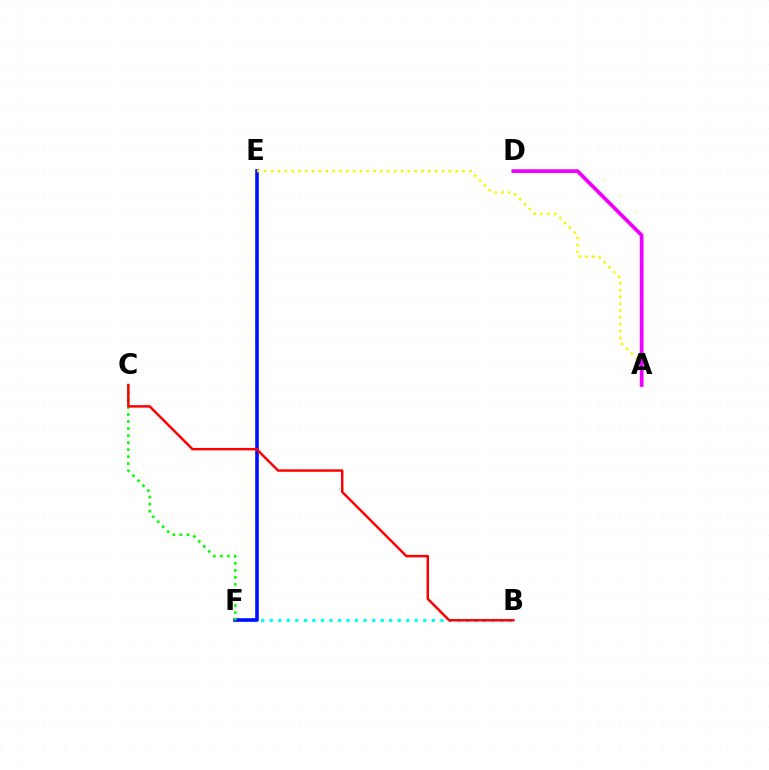{('B', 'F'): [{'color': '#00fff6', 'line_style': 'dotted', 'thickness': 2.32}], ('E', 'F'): [{'color': '#0010ff', 'line_style': 'solid', 'thickness': 2.59}], ('A', 'E'): [{'color': '#fcf500', 'line_style': 'dotted', 'thickness': 1.86}], ('C', 'F'): [{'color': '#08ff00', 'line_style': 'dotted', 'thickness': 1.91}], ('A', 'D'): [{'color': '#ee00ff', 'line_style': 'solid', 'thickness': 2.69}], ('B', 'C'): [{'color': '#ff0000', 'line_style': 'solid', 'thickness': 1.77}]}